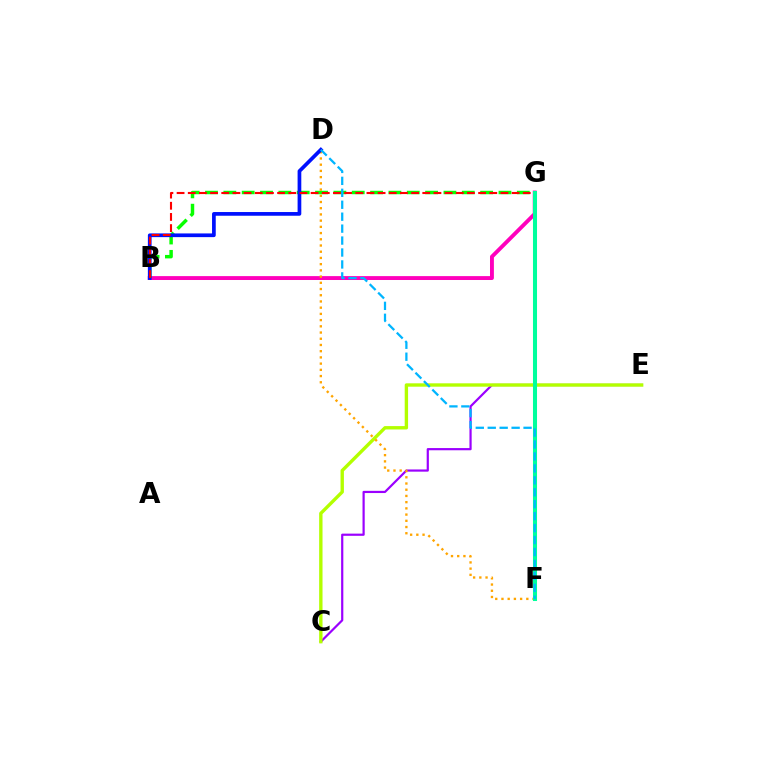{('C', 'E'): [{'color': '#9b00ff', 'line_style': 'solid', 'thickness': 1.58}, {'color': '#b3ff00', 'line_style': 'solid', 'thickness': 2.43}], ('B', 'G'): [{'color': '#ff00bd', 'line_style': 'solid', 'thickness': 2.8}, {'color': '#08ff00', 'line_style': 'dashed', 'thickness': 2.49}, {'color': '#ff0000', 'line_style': 'dashed', 'thickness': 1.52}], ('D', 'F'): [{'color': '#ffa500', 'line_style': 'dotted', 'thickness': 1.69}, {'color': '#00b5ff', 'line_style': 'dashed', 'thickness': 1.62}], ('B', 'D'): [{'color': '#0010ff', 'line_style': 'solid', 'thickness': 2.67}], ('F', 'G'): [{'color': '#00ff9d', 'line_style': 'solid', 'thickness': 2.91}]}